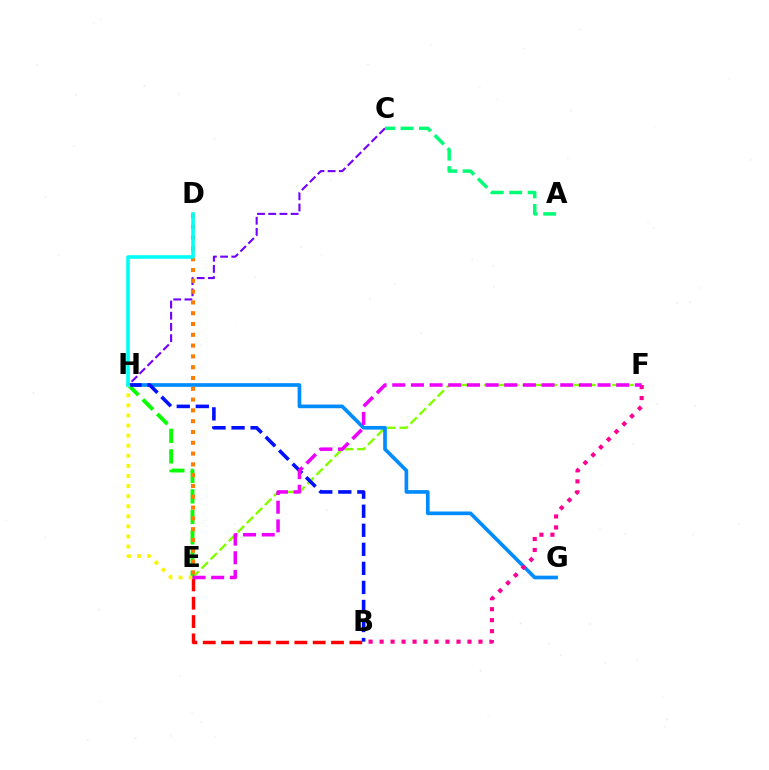{('E', 'F'): [{'color': '#84ff00', 'line_style': 'dashed', 'thickness': 1.74}, {'color': '#ee00ff', 'line_style': 'dashed', 'thickness': 2.54}], ('E', 'H'): [{'color': '#08ff00', 'line_style': 'dashed', 'thickness': 2.78}, {'color': '#fcf500', 'line_style': 'dotted', 'thickness': 2.74}], ('G', 'H'): [{'color': '#008cff', 'line_style': 'solid', 'thickness': 2.64}], ('C', 'H'): [{'color': '#7200ff', 'line_style': 'dashed', 'thickness': 1.52}], ('D', 'E'): [{'color': '#ff7c00', 'line_style': 'dotted', 'thickness': 2.93}], ('B', 'E'): [{'color': '#ff0000', 'line_style': 'dashed', 'thickness': 2.49}], ('B', 'F'): [{'color': '#ff0094', 'line_style': 'dotted', 'thickness': 2.99}], ('B', 'H'): [{'color': '#0010ff', 'line_style': 'dashed', 'thickness': 2.59}], ('D', 'H'): [{'color': '#00fff6', 'line_style': 'solid', 'thickness': 2.59}], ('A', 'C'): [{'color': '#00ff74', 'line_style': 'dashed', 'thickness': 2.51}]}